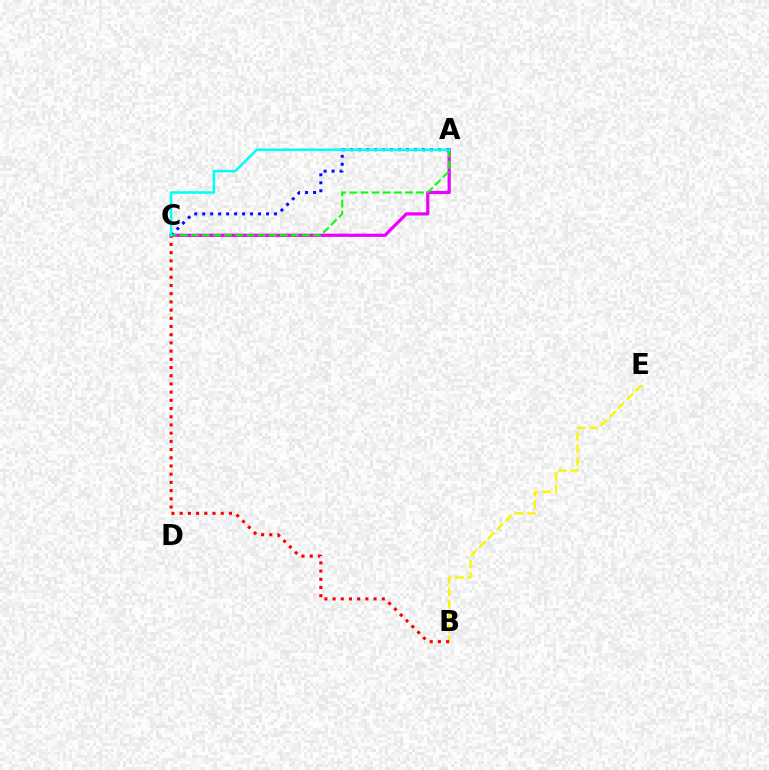{('A', 'C'): [{'color': '#ee00ff', 'line_style': 'solid', 'thickness': 2.33}, {'color': '#0010ff', 'line_style': 'dotted', 'thickness': 2.17}, {'color': '#08ff00', 'line_style': 'dashed', 'thickness': 1.51}, {'color': '#00fff6', 'line_style': 'solid', 'thickness': 1.82}], ('B', 'E'): [{'color': '#fcf500', 'line_style': 'dashed', 'thickness': 1.67}], ('B', 'C'): [{'color': '#ff0000', 'line_style': 'dotted', 'thickness': 2.23}]}